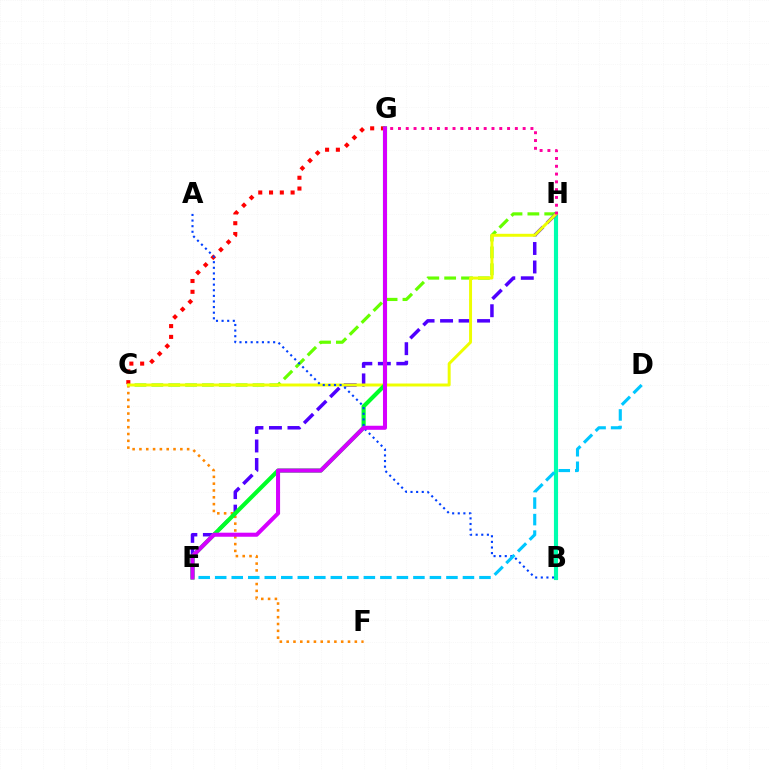{('B', 'H'): [{'color': '#00ffaf', 'line_style': 'solid', 'thickness': 2.97}], ('C', 'G'): [{'color': '#ff0000', 'line_style': 'dotted', 'thickness': 2.93}], ('C', 'H'): [{'color': '#66ff00', 'line_style': 'dashed', 'thickness': 2.29}, {'color': '#eeff00', 'line_style': 'solid', 'thickness': 2.13}], ('C', 'F'): [{'color': '#ff8800', 'line_style': 'dotted', 'thickness': 1.85}], ('E', 'H'): [{'color': '#4f00ff', 'line_style': 'dashed', 'thickness': 2.51}], ('G', 'H'): [{'color': '#ff00a0', 'line_style': 'dotted', 'thickness': 2.12}], ('E', 'G'): [{'color': '#00ff27', 'line_style': 'solid', 'thickness': 2.97}, {'color': '#d600ff', 'line_style': 'solid', 'thickness': 2.91}], ('A', 'B'): [{'color': '#003fff', 'line_style': 'dotted', 'thickness': 1.52}], ('D', 'E'): [{'color': '#00c7ff', 'line_style': 'dashed', 'thickness': 2.24}]}